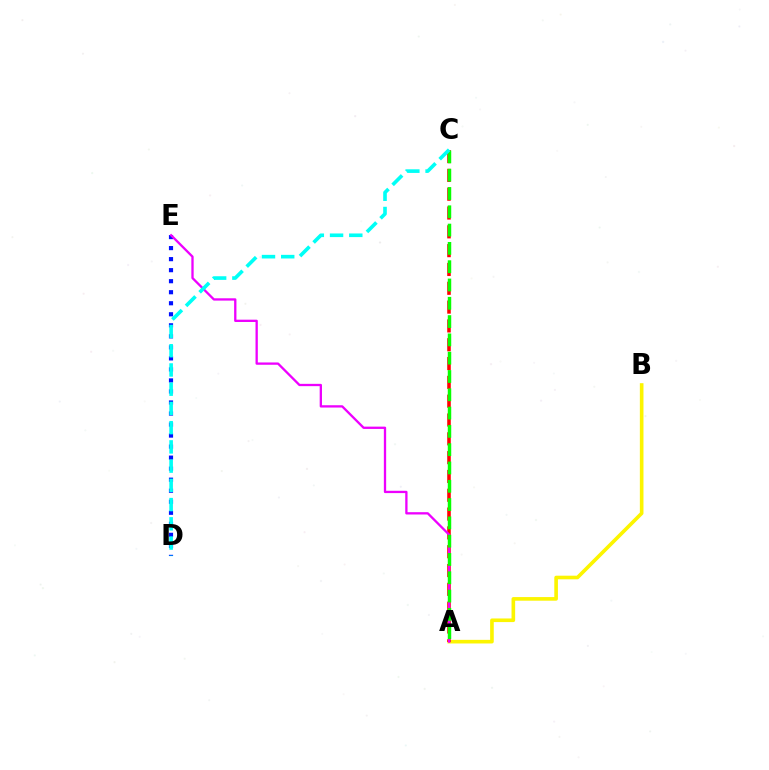{('D', 'E'): [{'color': '#0010ff', 'line_style': 'dotted', 'thickness': 3.0}], ('A', 'B'): [{'color': '#fcf500', 'line_style': 'solid', 'thickness': 2.61}], ('A', 'C'): [{'color': '#ff0000', 'line_style': 'dashed', 'thickness': 2.56}, {'color': '#08ff00', 'line_style': 'dashed', 'thickness': 2.49}], ('A', 'E'): [{'color': '#ee00ff', 'line_style': 'solid', 'thickness': 1.66}], ('C', 'D'): [{'color': '#00fff6', 'line_style': 'dashed', 'thickness': 2.61}]}